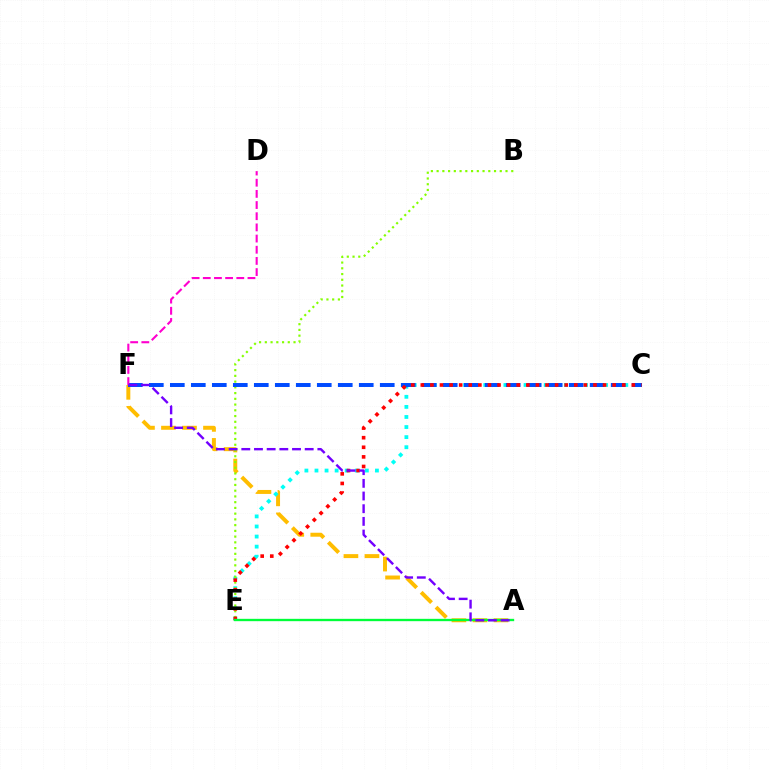{('A', 'F'): [{'color': '#ffbd00', 'line_style': 'dashed', 'thickness': 2.85}, {'color': '#7200ff', 'line_style': 'dashed', 'thickness': 1.72}], ('C', 'E'): [{'color': '#00fff6', 'line_style': 'dotted', 'thickness': 2.74}, {'color': '#ff0000', 'line_style': 'dotted', 'thickness': 2.61}], ('B', 'E'): [{'color': '#84ff00', 'line_style': 'dotted', 'thickness': 1.56}], ('C', 'F'): [{'color': '#004bff', 'line_style': 'dashed', 'thickness': 2.85}], ('D', 'F'): [{'color': '#ff00cf', 'line_style': 'dashed', 'thickness': 1.52}], ('A', 'E'): [{'color': '#00ff39', 'line_style': 'solid', 'thickness': 1.69}]}